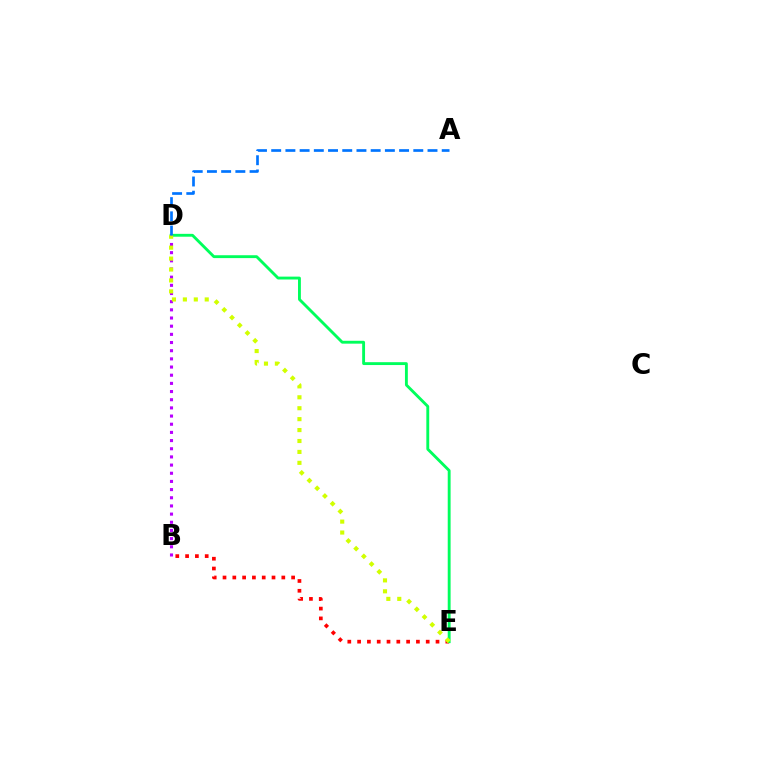{('B', 'E'): [{'color': '#ff0000', 'line_style': 'dotted', 'thickness': 2.66}], ('D', 'E'): [{'color': '#00ff5c', 'line_style': 'solid', 'thickness': 2.07}, {'color': '#d1ff00', 'line_style': 'dotted', 'thickness': 2.97}], ('B', 'D'): [{'color': '#b900ff', 'line_style': 'dotted', 'thickness': 2.22}], ('A', 'D'): [{'color': '#0074ff', 'line_style': 'dashed', 'thickness': 1.93}]}